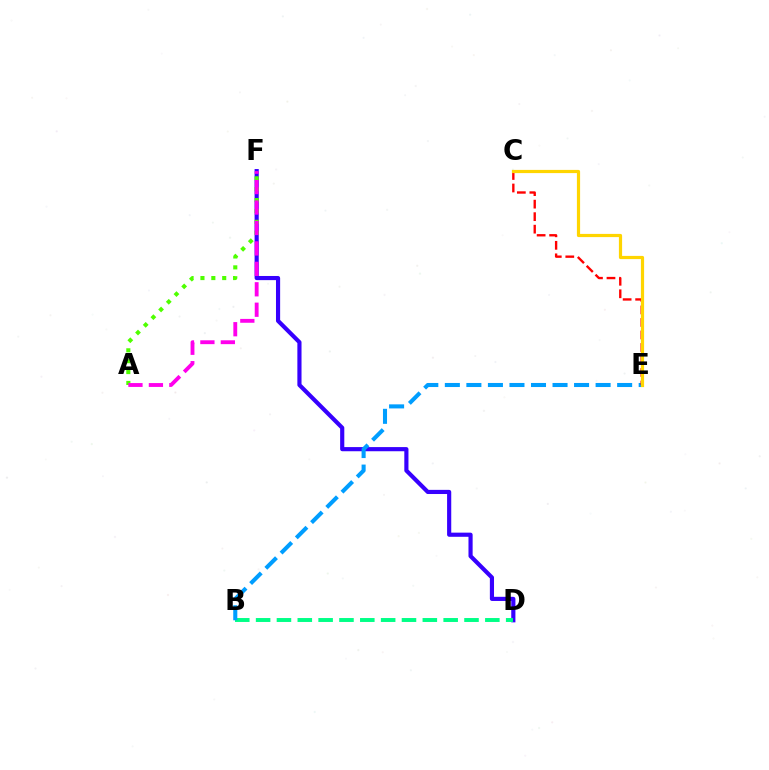{('D', 'F'): [{'color': '#3700ff', 'line_style': 'solid', 'thickness': 2.99}], ('B', 'D'): [{'color': '#00ff86', 'line_style': 'dashed', 'thickness': 2.83}], ('A', 'F'): [{'color': '#4fff00', 'line_style': 'dotted', 'thickness': 2.96}, {'color': '#ff00ed', 'line_style': 'dashed', 'thickness': 2.78}], ('B', 'E'): [{'color': '#009eff', 'line_style': 'dashed', 'thickness': 2.93}], ('C', 'E'): [{'color': '#ff0000', 'line_style': 'dashed', 'thickness': 1.7}, {'color': '#ffd500', 'line_style': 'solid', 'thickness': 2.3}]}